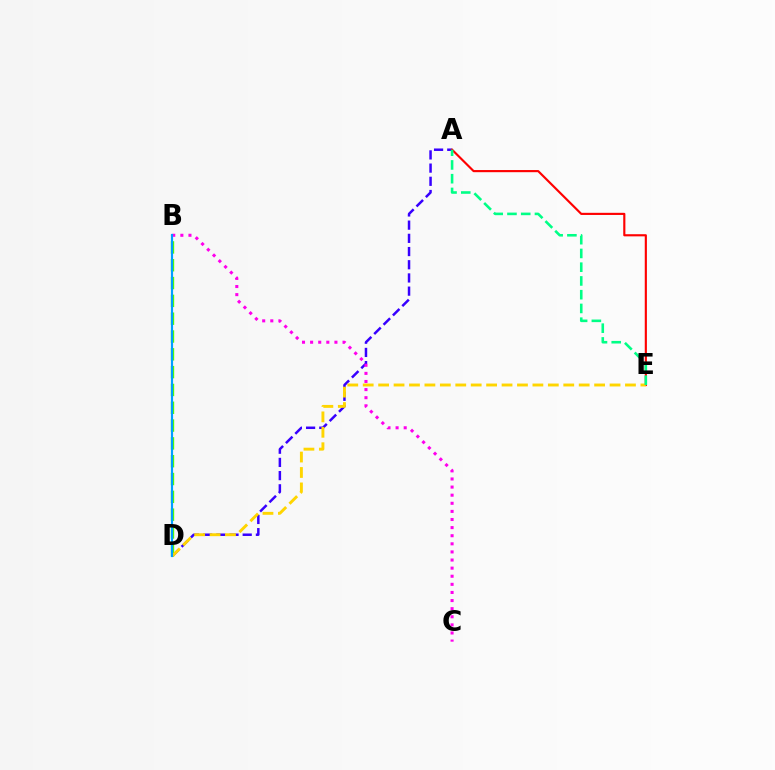{('A', 'D'): [{'color': '#3700ff', 'line_style': 'dashed', 'thickness': 1.79}], ('B', 'D'): [{'color': '#4fff00', 'line_style': 'dashed', 'thickness': 2.42}, {'color': '#009eff', 'line_style': 'solid', 'thickness': 1.56}], ('A', 'E'): [{'color': '#ff0000', 'line_style': 'solid', 'thickness': 1.55}, {'color': '#00ff86', 'line_style': 'dashed', 'thickness': 1.87}], ('D', 'E'): [{'color': '#ffd500', 'line_style': 'dashed', 'thickness': 2.1}], ('B', 'C'): [{'color': '#ff00ed', 'line_style': 'dotted', 'thickness': 2.2}]}